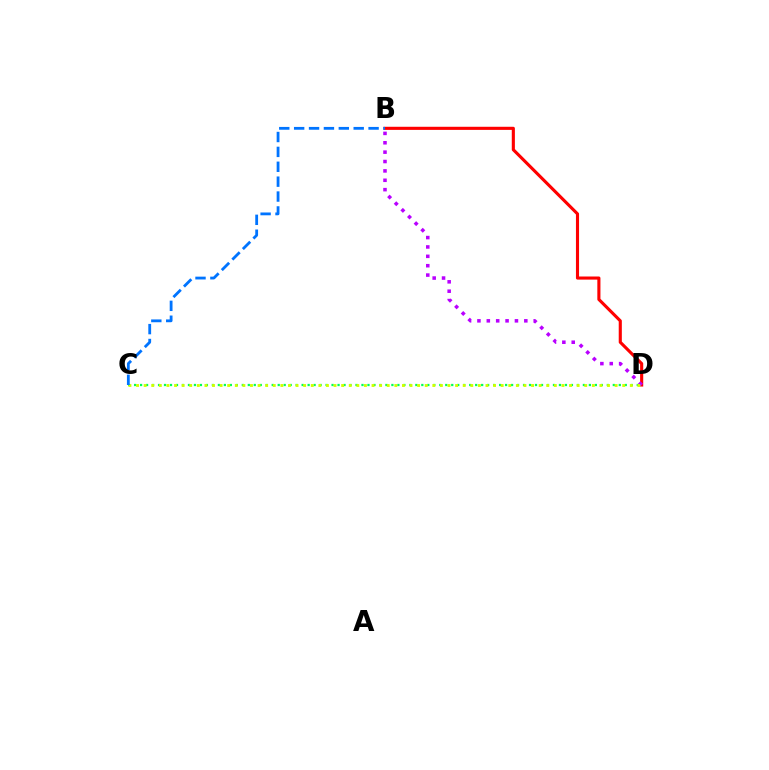{('C', 'D'): [{'color': '#00ff5c', 'line_style': 'dotted', 'thickness': 1.63}, {'color': '#d1ff00', 'line_style': 'dotted', 'thickness': 2.06}], ('B', 'D'): [{'color': '#ff0000', 'line_style': 'solid', 'thickness': 2.24}, {'color': '#b900ff', 'line_style': 'dotted', 'thickness': 2.55}], ('B', 'C'): [{'color': '#0074ff', 'line_style': 'dashed', 'thickness': 2.02}]}